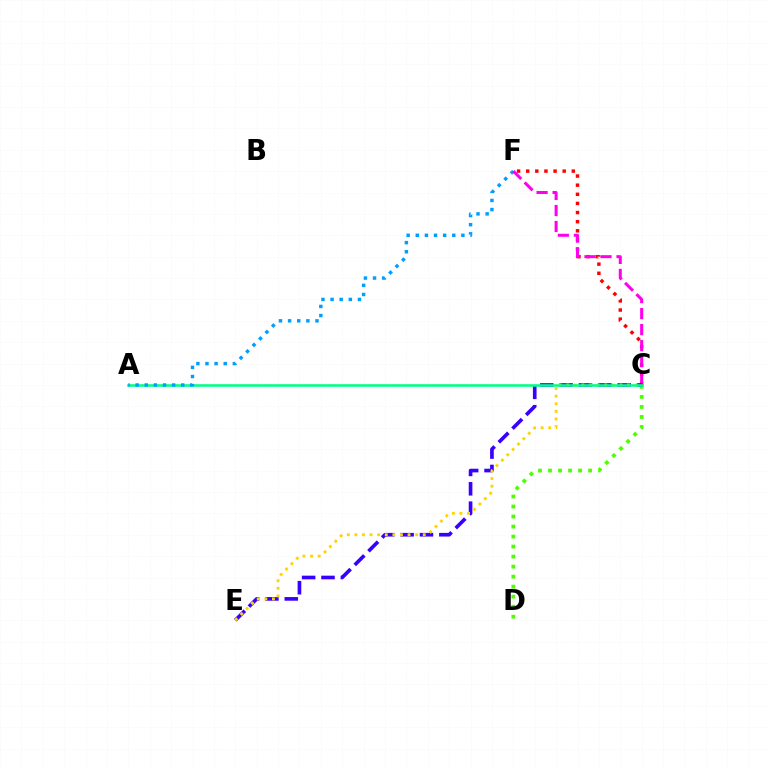{('C', 'F'): [{'color': '#ff0000', 'line_style': 'dotted', 'thickness': 2.48}, {'color': '#ff00ed', 'line_style': 'dashed', 'thickness': 2.18}], ('C', 'D'): [{'color': '#4fff00', 'line_style': 'dotted', 'thickness': 2.72}], ('C', 'E'): [{'color': '#3700ff', 'line_style': 'dashed', 'thickness': 2.63}, {'color': '#ffd500', 'line_style': 'dotted', 'thickness': 2.06}], ('A', 'C'): [{'color': '#00ff86', 'line_style': 'solid', 'thickness': 1.86}], ('A', 'F'): [{'color': '#009eff', 'line_style': 'dotted', 'thickness': 2.48}]}